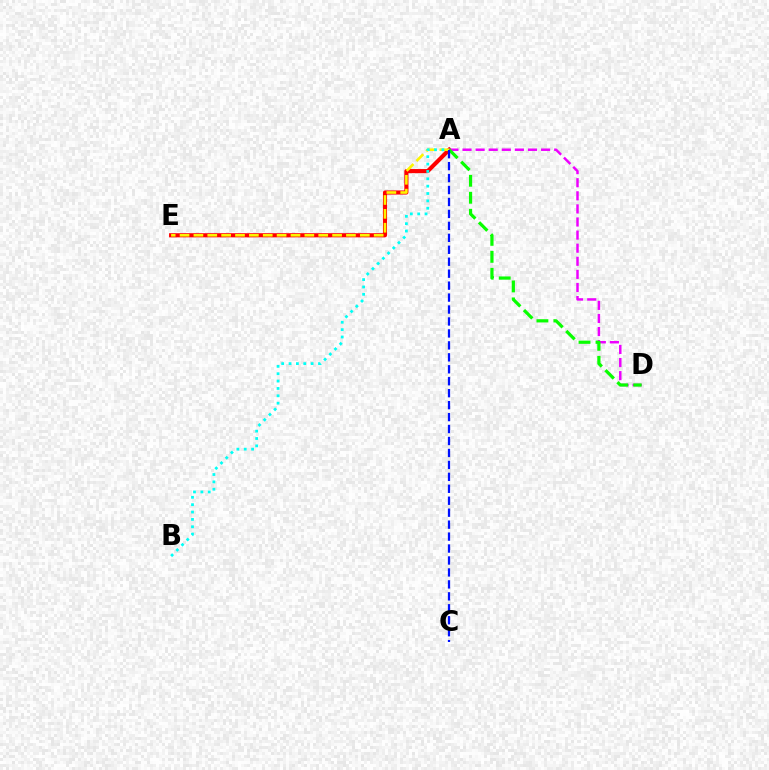{('A', 'E'): [{'color': '#ff0000', 'line_style': 'solid', 'thickness': 2.97}, {'color': '#fcf500', 'line_style': 'dashed', 'thickness': 1.88}], ('A', 'D'): [{'color': '#ee00ff', 'line_style': 'dashed', 'thickness': 1.78}, {'color': '#08ff00', 'line_style': 'dashed', 'thickness': 2.31}], ('A', 'B'): [{'color': '#00fff6', 'line_style': 'dotted', 'thickness': 2.0}], ('A', 'C'): [{'color': '#0010ff', 'line_style': 'dashed', 'thickness': 1.62}]}